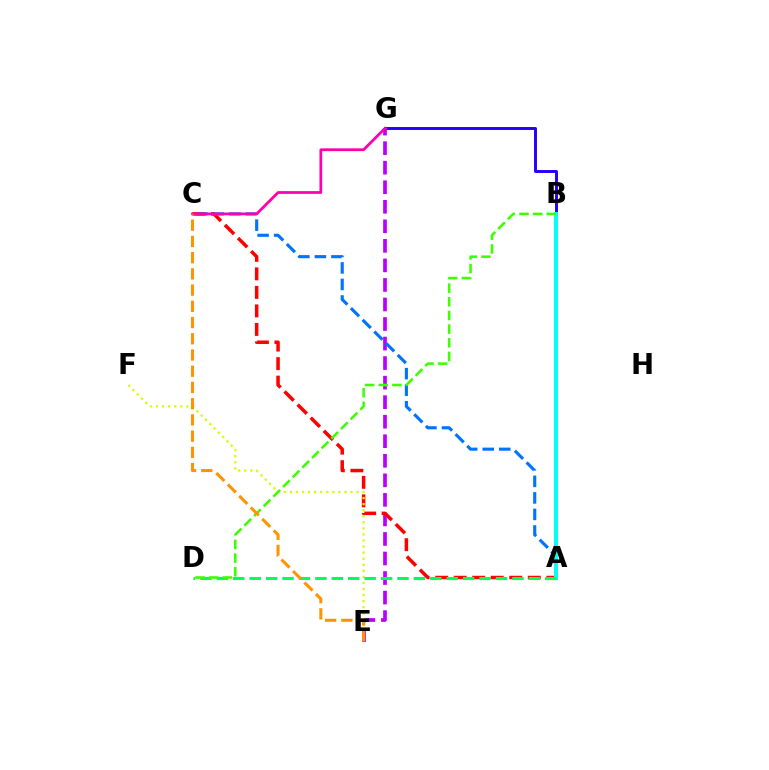{('B', 'G'): [{'color': '#2500ff', 'line_style': 'solid', 'thickness': 2.12}], ('E', 'G'): [{'color': '#b900ff', 'line_style': 'dashed', 'thickness': 2.65}], ('A', 'C'): [{'color': '#ff0000', 'line_style': 'dashed', 'thickness': 2.52}, {'color': '#0074ff', 'line_style': 'dashed', 'thickness': 2.25}], ('C', 'G'): [{'color': '#ff00ac', 'line_style': 'solid', 'thickness': 1.98}], ('E', 'F'): [{'color': '#d1ff00', 'line_style': 'dotted', 'thickness': 1.65}], ('A', 'B'): [{'color': '#00fff6', 'line_style': 'solid', 'thickness': 2.89}], ('A', 'D'): [{'color': '#00ff5c', 'line_style': 'dashed', 'thickness': 2.23}], ('B', 'D'): [{'color': '#3dff00', 'line_style': 'dashed', 'thickness': 1.86}], ('C', 'E'): [{'color': '#ff9400', 'line_style': 'dashed', 'thickness': 2.2}]}